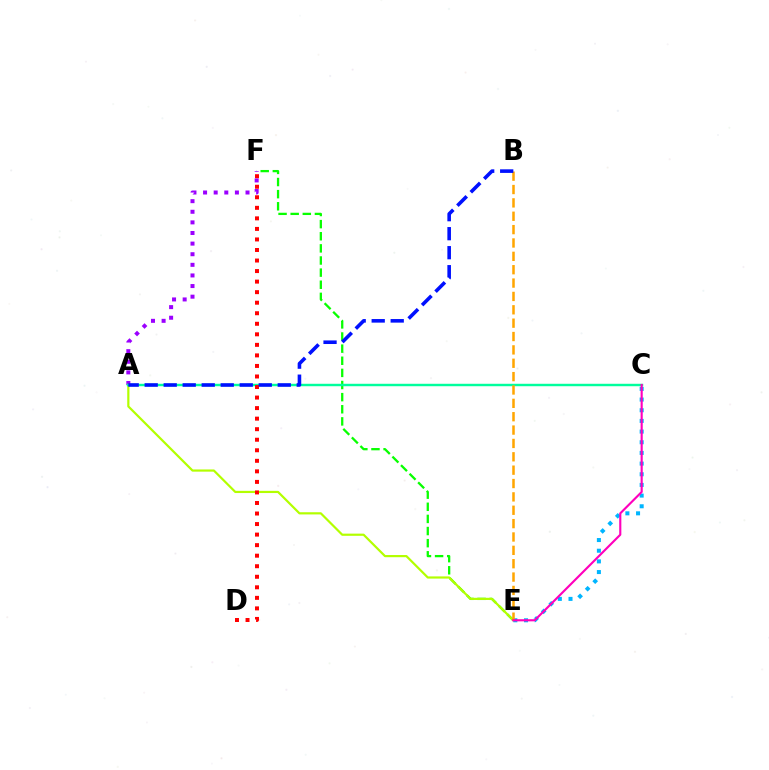{('E', 'F'): [{'color': '#08ff00', 'line_style': 'dashed', 'thickness': 1.65}], ('A', 'F'): [{'color': '#9b00ff', 'line_style': 'dotted', 'thickness': 2.88}], ('A', 'E'): [{'color': '#b3ff00', 'line_style': 'solid', 'thickness': 1.58}], ('A', 'C'): [{'color': '#00ff9d', 'line_style': 'solid', 'thickness': 1.75}], ('C', 'E'): [{'color': '#00b5ff', 'line_style': 'dotted', 'thickness': 2.9}, {'color': '#ff00bd', 'line_style': 'solid', 'thickness': 1.54}], ('D', 'F'): [{'color': '#ff0000', 'line_style': 'dotted', 'thickness': 2.86}], ('B', 'E'): [{'color': '#ffa500', 'line_style': 'dashed', 'thickness': 1.82}], ('A', 'B'): [{'color': '#0010ff', 'line_style': 'dashed', 'thickness': 2.58}]}